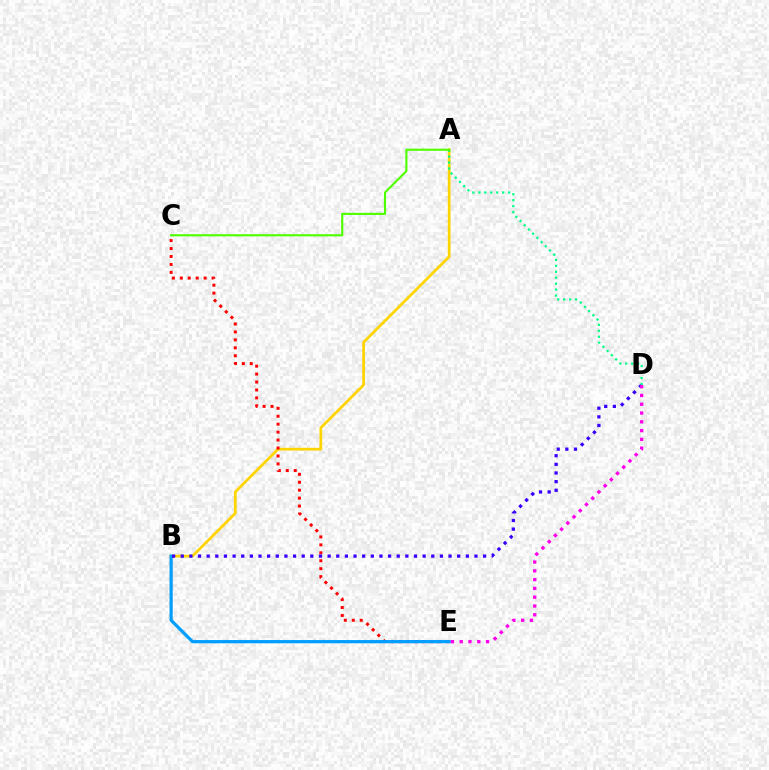{('A', 'B'): [{'color': '#ffd500', 'line_style': 'solid', 'thickness': 1.98}], ('C', 'E'): [{'color': '#ff0000', 'line_style': 'dotted', 'thickness': 2.16}], ('B', 'E'): [{'color': '#009eff', 'line_style': 'solid', 'thickness': 2.31}], ('B', 'D'): [{'color': '#3700ff', 'line_style': 'dotted', 'thickness': 2.35}], ('A', 'D'): [{'color': '#00ff86', 'line_style': 'dotted', 'thickness': 1.62}], ('A', 'C'): [{'color': '#4fff00', 'line_style': 'solid', 'thickness': 1.53}], ('D', 'E'): [{'color': '#ff00ed', 'line_style': 'dotted', 'thickness': 2.39}]}